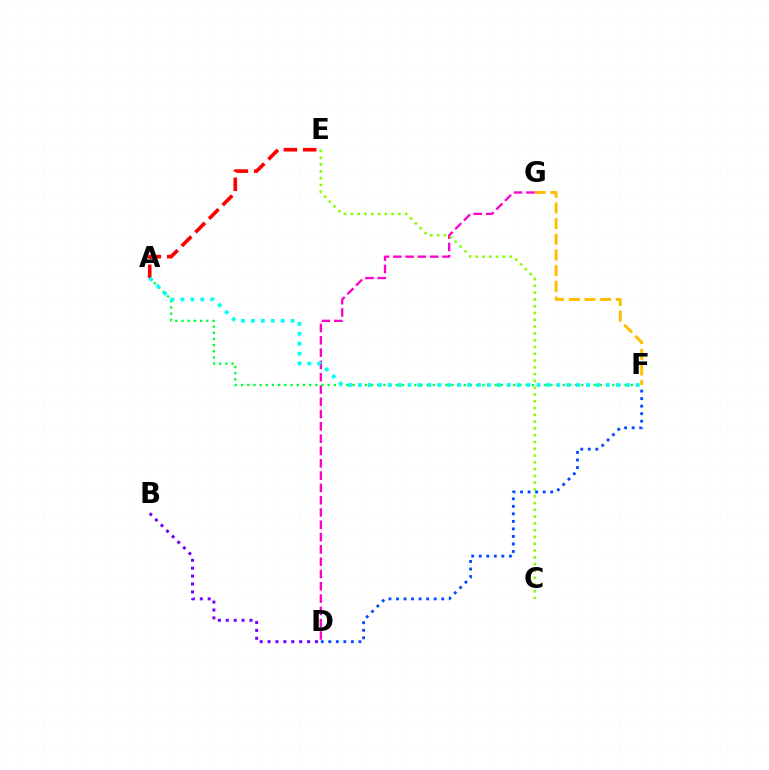{('F', 'G'): [{'color': '#ffbd00', 'line_style': 'dashed', 'thickness': 2.13}], ('A', 'E'): [{'color': '#ff0000', 'line_style': 'dashed', 'thickness': 2.62}], ('D', 'G'): [{'color': '#ff00cf', 'line_style': 'dashed', 'thickness': 1.67}], ('B', 'D'): [{'color': '#7200ff', 'line_style': 'dotted', 'thickness': 2.15}], ('C', 'E'): [{'color': '#84ff00', 'line_style': 'dotted', 'thickness': 1.84}], ('D', 'F'): [{'color': '#004bff', 'line_style': 'dotted', 'thickness': 2.05}], ('A', 'F'): [{'color': '#00ff39', 'line_style': 'dotted', 'thickness': 1.68}, {'color': '#00fff6', 'line_style': 'dotted', 'thickness': 2.69}]}